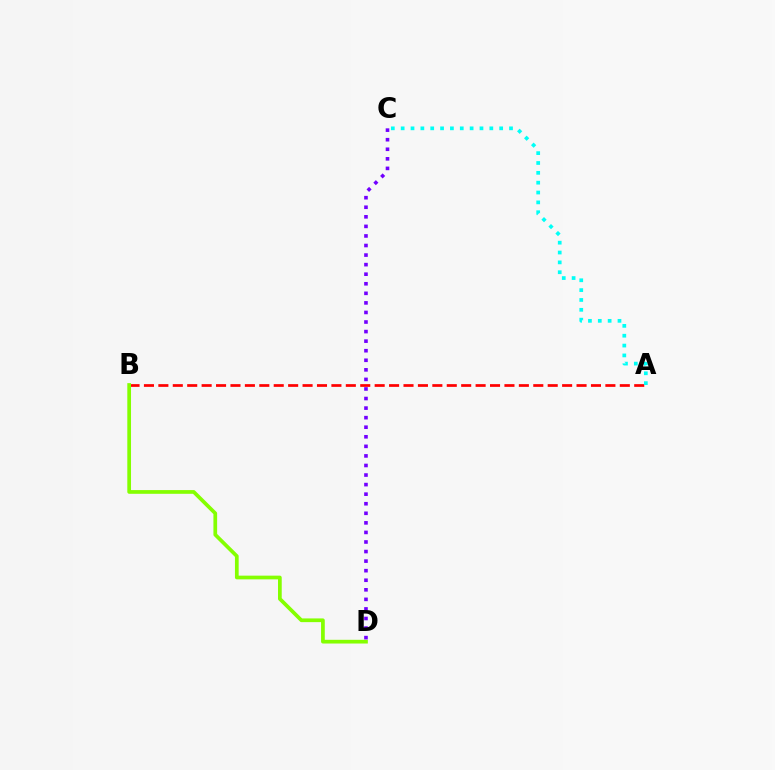{('A', 'B'): [{'color': '#ff0000', 'line_style': 'dashed', 'thickness': 1.96}], ('B', 'D'): [{'color': '#84ff00', 'line_style': 'solid', 'thickness': 2.67}], ('C', 'D'): [{'color': '#7200ff', 'line_style': 'dotted', 'thickness': 2.6}], ('A', 'C'): [{'color': '#00fff6', 'line_style': 'dotted', 'thickness': 2.68}]}